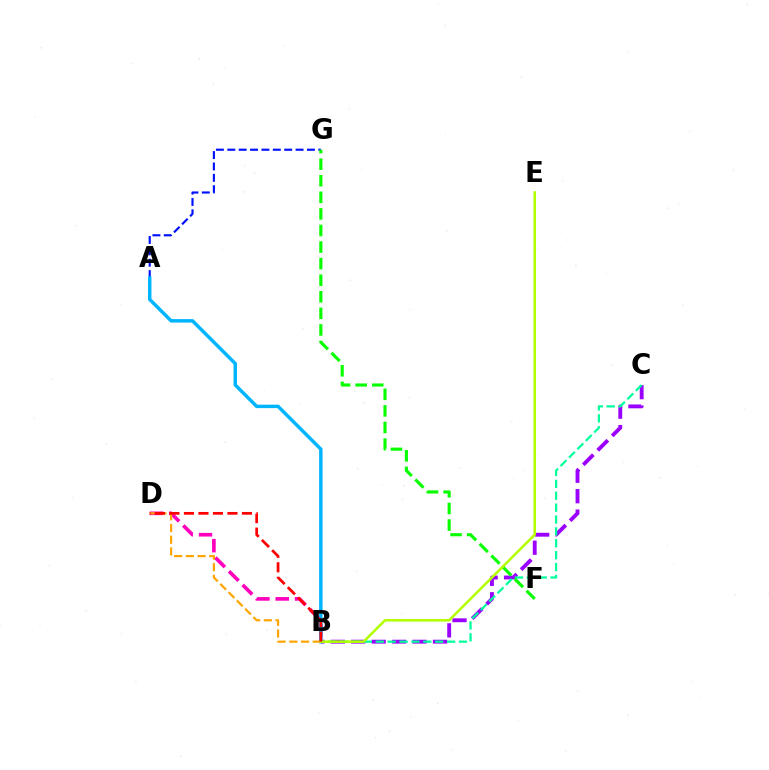{('B', 'C'): [{'color': '#9b00ff', 'line_style': 'dashed', 'thickness': 2.78}, {'color': '#00ff9d', 'line_style': 'dashed', 'thickness': 1.62}], ('A', 'G'): [{'color': '#0010ff', 'line_style': 'dashed', 'thickness': 1.55}], ('B', 'D'): [{'color': '#ff00bd', 'line_style': 'dashed', 'thickness': 2.62}, {'color': '#ffa500', 'line_style': 'dashed', 'thickness': 1.59}, {'color': '#ff0000', 'line_style': 'dashed', 'thickness': 1.97}], ('A', 'B'): [{'color': '#00b5ff', 'line_style': 'solid', 'thickness': 2.49}], ('F', 'G'): [{'color': '#08ff00', 'line_style': 'dashed', 'thickness': 2.25}], ('B', 'E'): [{'color': '#b3ff00', 'line_style': 'solid', 'thickness': 1.83}]}